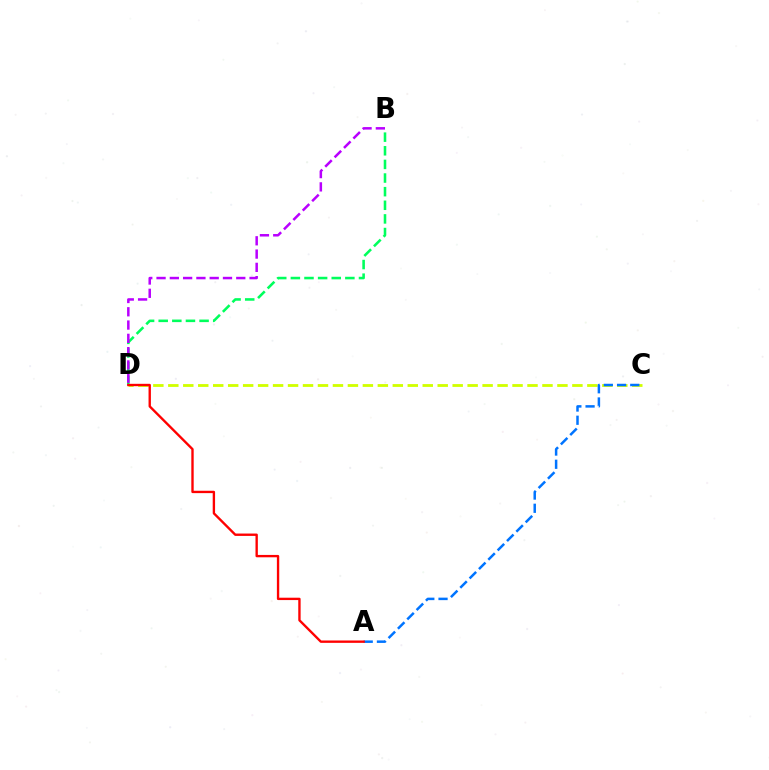{('C', 'D'): [{'color': '#d1ff00', 'line_style': 'dashed', 'thickness': 2.03}], ('A', 'C'): [{'color': '#0074ff', 'line_style': 'dashed', 'thickness': 1.8}], ('B', 'D'): [{'color': '#00ff5c', 'line_style': 'dashed', 'thickness': 1.85}, {'color': '#b900ff', 'line_style': 'dashed', 'thickness': 1.81}], ('A', 'D'): [{'color': '#ff0000', 'line_style': 'solid', 'thickness': 1.7}]}